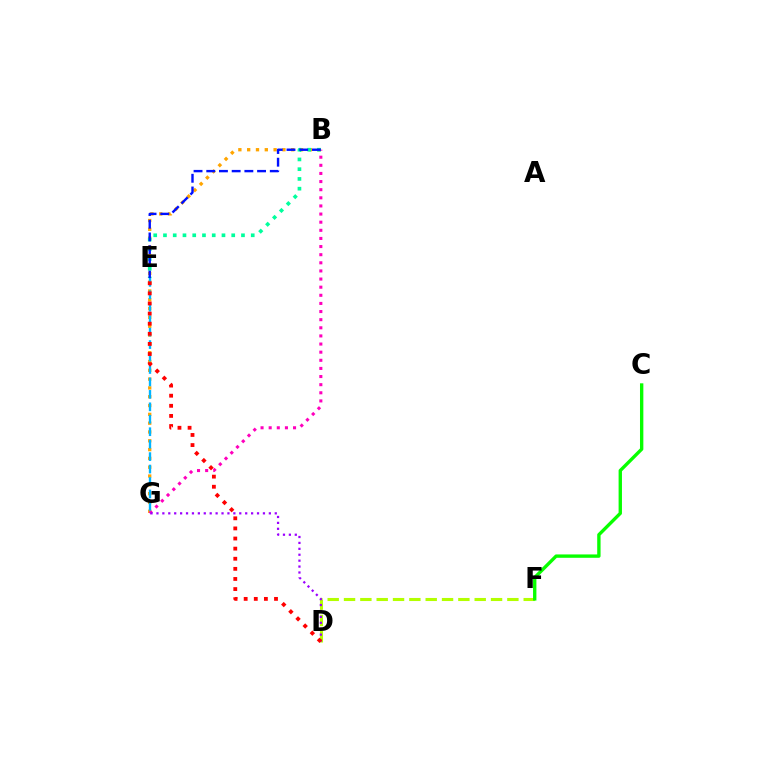{('B', 'G'): [{'color': '#ffa500', 'line_style': 'dotted', 'thickness': 2.39}, {'color': '#ff00bd', 'line_style': 'dotted', 'thickness': 2.21}], ('B', 'E'): [{'color': '#00ff9d', 'line_style': 'dotted', 'thickness': 2.65}, {'color': '#0010ff', 'line_style': 'dashed', 'thickness': 1.73}], ('D', 'F'): [{'color': '#b3ff00', 'line_style': 'dashed', 'thickness': 2.22}], ('E', 'G'): [{'color': '#00b5ff', 'line_style': 'dashed', 'thickness': 1.69}], ('D', 'G'): [{'color': '#9b00ff', 'line_style': 'dotted', 'thickness': 1.61}], ('D', 'E'): [{'color': '#ff0000', 'line_style': 'dotted', 'thickness': 2.75}], ('C', 'F'): [{'color': '#08ff00', 'line_style': 'solid', 'thickness': 2.42}]}